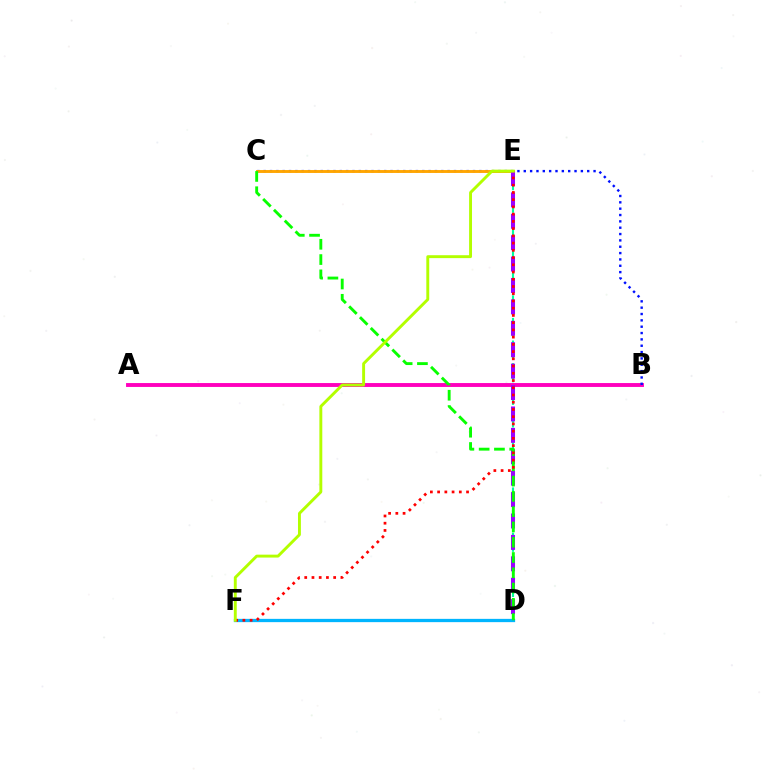{('D', 'E'): [{'color': '#00ff9d', 'line_style': 'dashed', 'thickness': 1.54}, {'color': '#9b00ff', 'line_style': 'dashed', 'thickness': 2.91}], ('A', 'B'): [{'color': '#ff00bd', 'line_style': 'solid', 'thickness': 2.8}], ('B', 'C'): [{'color': '#0010ff', 'line_style': 'dotted', 'thickness': 1.72}], ('D', 'F'): [{'color': '#00b5ff', 'line_style': 'solid', 'thickness': 2.36}], ('C', 'E'): [{'color': '#ffa500', 'line_style': 'solid', 'thickness': 2.09}], ('C', 'D'): [{'color': '#08ff00', 'line_style': 'dashed', 'thickness': 2.08}], ('E', 'F'): [{'color': '#ff0000', 'line_style': 'dotted', 'thickness': 1.97}, {'color': '#b3ff00', 'line_style': 'solid', 'thickness': 2.1}]}